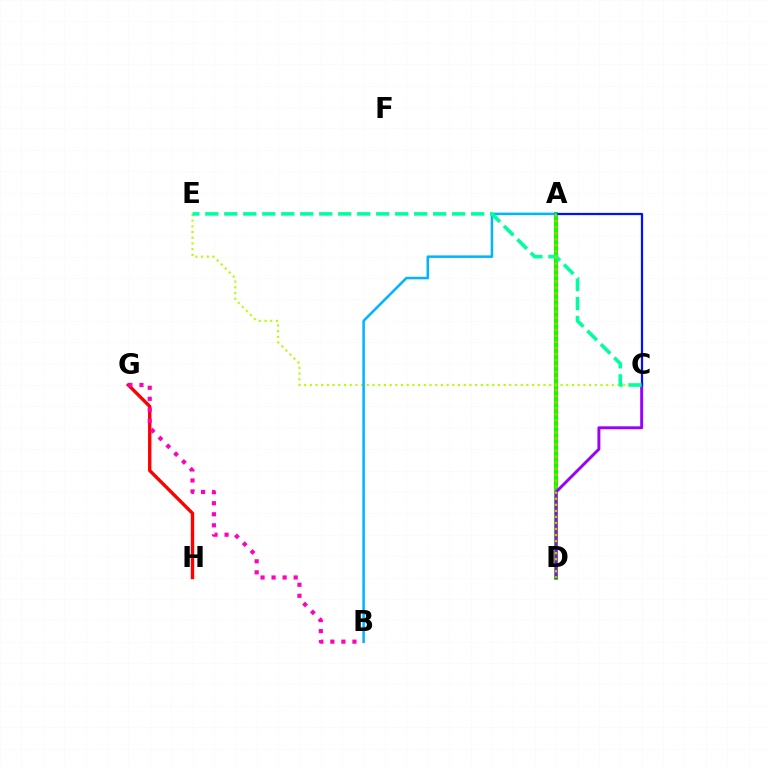{('A', 'D'): [{'color': '#08ff00', 'line_style': 'solid', 'thickness': 2.94}, {'color': '#ffa500', 'line_style': 'dotted', 'thickness': 1.64}], ('C', 'D'): [{'color': '#9b00ff', 'line_style': 'solid', 'thickness': 2.11}], ('C', 'E'): [{'color': '#b3ff00', 'line_style': 'dotted', 'thickness': 1.55}, {'color': '#00ff9d', 'line_style': 'dashed', 'thickness': 2.58}], ('A', 'C'): [{'color': '#0010ff', 'line_style': 'solid', 'thickness': 1.61}], ('A', 'B'): [{'color': '#00b5ff', 'line_style': 'solid', 'thickness': 1.81}], ('G', 'H'): [{'color': '#ff0000', 'line_style': 'solid', 'thickness': 2.43}], ('B', 'G'): [{'color': '#ff00bd', 'line_style': 'dotted', 'thickness': 3.0}]}